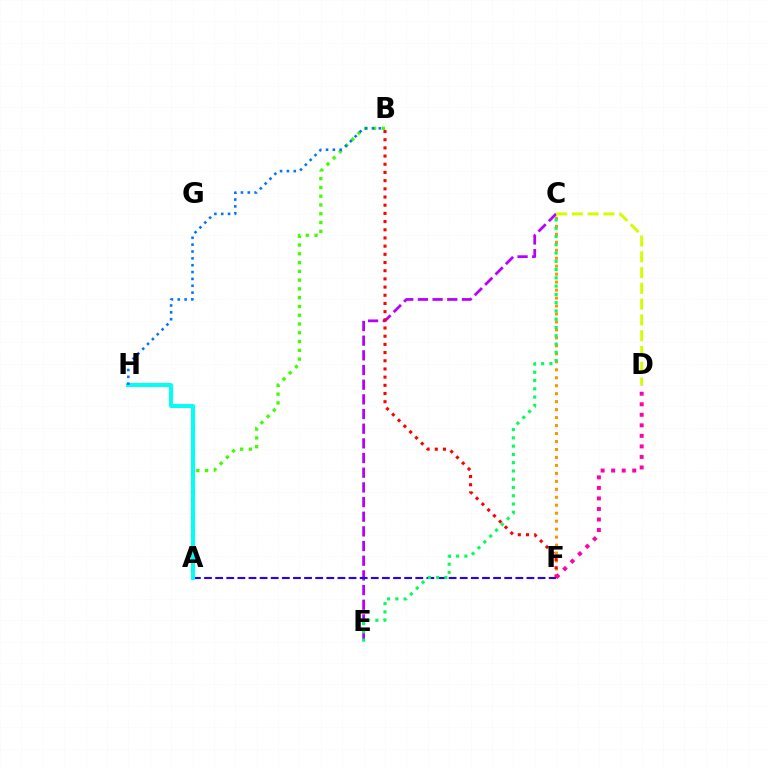{('A', 'B'): [{'color': '#3dff00', 'line_style': 'dotted', 'thickness': 2.38}], ('C', 'E'): [{'color': '#b900ff', 'line_style': 'dashed', 'thickness': 1.99}, {'color': '#00ff5c', 'line_style': 'dotted', 'thickness': 2.25}], ('C', 'F'): [{'color': '#ff9400', 'line_style': 'dotted', 'thickness': 2.17}], ('A', 'F'): [{'color': '#2500ff', 'line_style': 'dashed', 'thickness': 1.51}], ('C', 'D'): [{'color': '#d1ff00', 'line_style': 'dashed', 'thickness': 2.14}], ('A', 'H'): [{'color': '#00fff6', 'line_style': 'solid', 'thickness': 2.86}], ('B', 'F'): [{'color': '#ff0000', 'line_style': 'dotted', 'thickness': 2.22}], ('B', 'H'): [{'color': '#0074ff', 'line_style': 'dotted', 'thickness': 1.86}], ('D', 'F'): [{'color': '#ff00ac', 'line_style': 'dotted', 'thickness': 2.86}]}